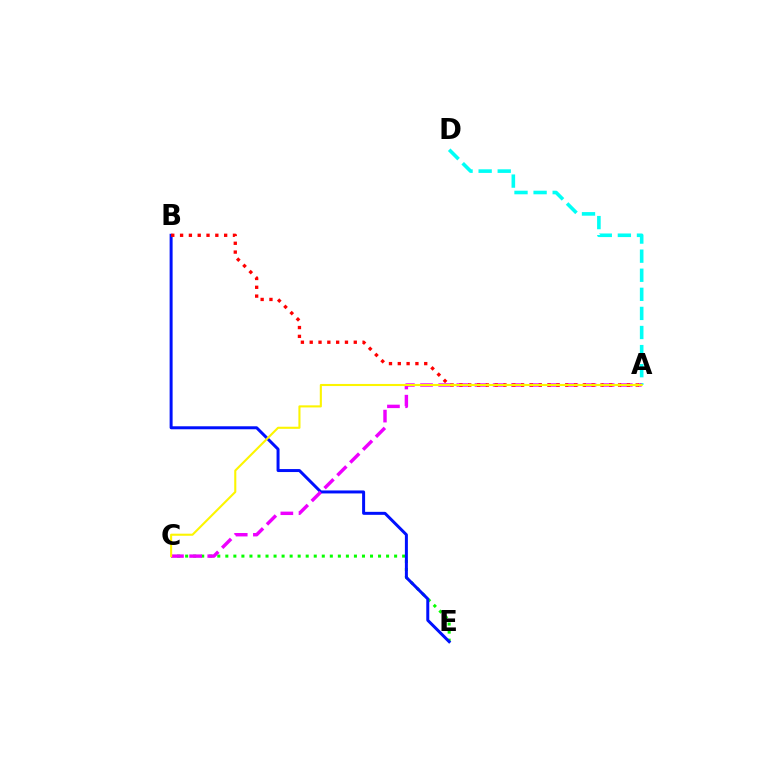{('C', 'E'): [{'color': '#08ff00', 'line_style': 'dotted', 'thickness': 2.18}], ('B', 'E'): [{'color': '#0010ff', 'line_style': 'solid', 'thickness': 2.15}], ('A', 'D'): [{'color': '#00fff6', 'line_style': 'dashed', 'thickness': 2.59}], ('A', 'C'): [{'color': '#ee00ff', 'line_style': 'dashed', 'thickness': 2.47}, {'color': '#fcf500', 'line_style': 'solid', 'thickness': 1.51}], ('A', 'B'): [{'color': '#ff0000', 'line_style': 'dotted', 'thickness': 2.39}]}